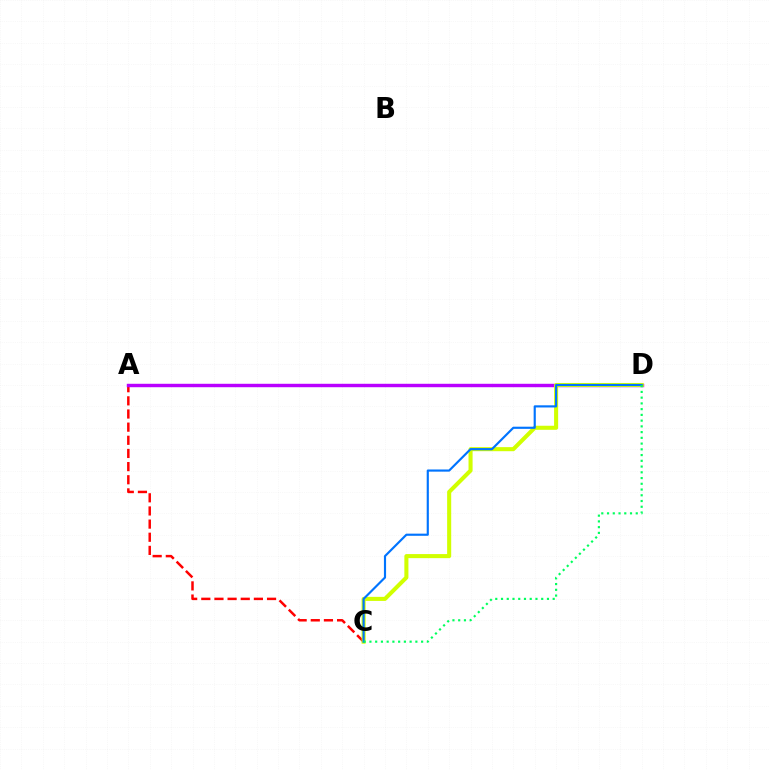{('A', 'C'): [{'color': '#ff0000', 'line_style': 'dashed', 'thickness': 1.79}], ('A', 'D'): [{'color': '#b900ff', 'line_style': 'solid', 'thickness': 2.47}], ('C', 'D'): [{'color': '#d1ff00', 'line_style': 'solid', 'thickness': 2.93}, {'color': '#0074ff', 'line_style': 'solid', 'thickness': 1.55}, {'color': '#00ff5c', 'line_style': 'dotted', 'thickness': 1.56}]}